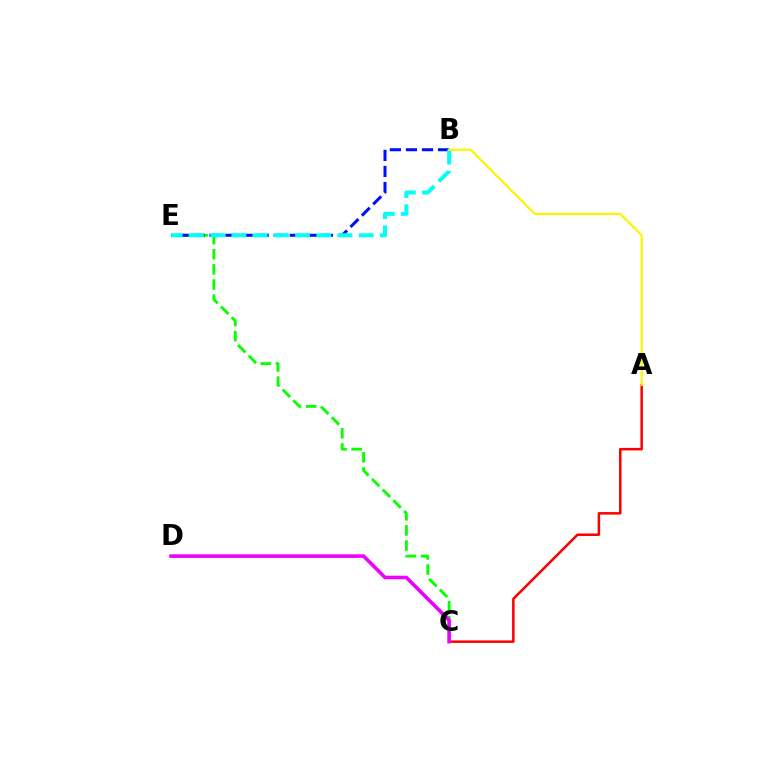{('C', 'E'): [{'color': '#08ff00', 'line_style': 'dashed', 'thickness': 2.06}], ('B', 'E'): [{'color': '#0010ff', 'line_style': 'dashed', 'thickness': 2.18}, {'color': '#00fff6', 'line_style': 'dashed', 'thickness': 2.88}], ('A', 'C'): [{'color': '#ff0000', 'line_style': 'solid', 'thickness': 1.82}], ('A', 'B'): [{'color': '#fcf500', 'line_style': 'solid', 'thickness': 1.59}], ('C', 'D'): [{'color': '#ee00ff', 'line_style': 'solid', 'thickness': 2.59}]}